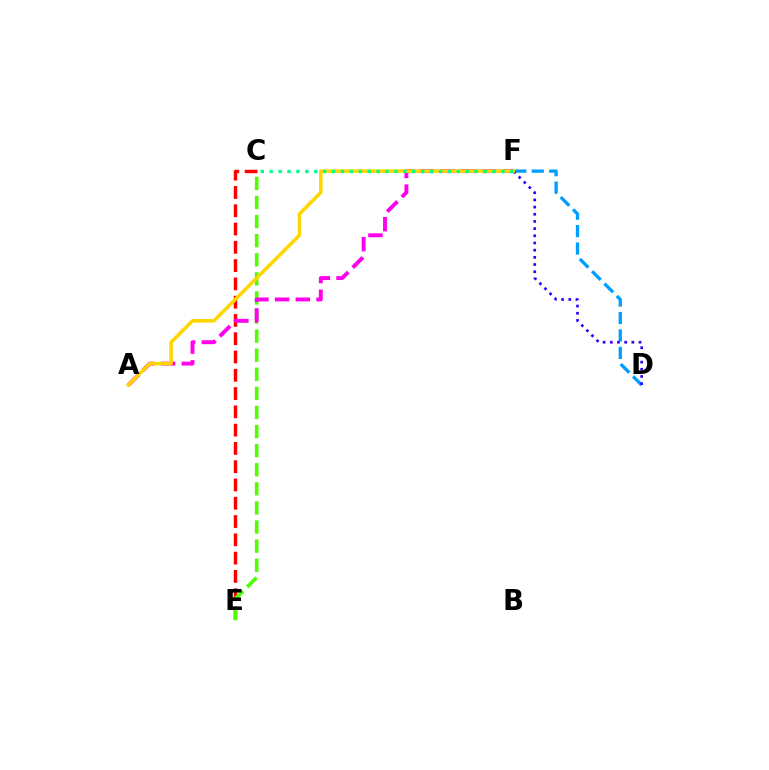{('C', 'E'): [{'color': '#ff0000', 'line_style': 'dashed', 'thickness': 2.48}, {'color': '#4fff00', 'line_style': 'dashed', 'thickness': 2.59}], ('A', 'F'): [{'color': '#ff00ed', 'line_style': 'dashed', 'thickness': 2.81}, {'color': '#ffd500', 'line_style': 'solid', 'thickness': 2.53}], ('D', 'F'): [{'color': '#009eff', 'line_style': 'dashed', 'thickness': 2.37}, {'color': '#3700ff', 'line_style': 'dotted', 'thickness': 1.95}], ('C', 'F'): [{'color': '#00ff86', 'line_style': 'dotted', 'thickness': 2.42}]}